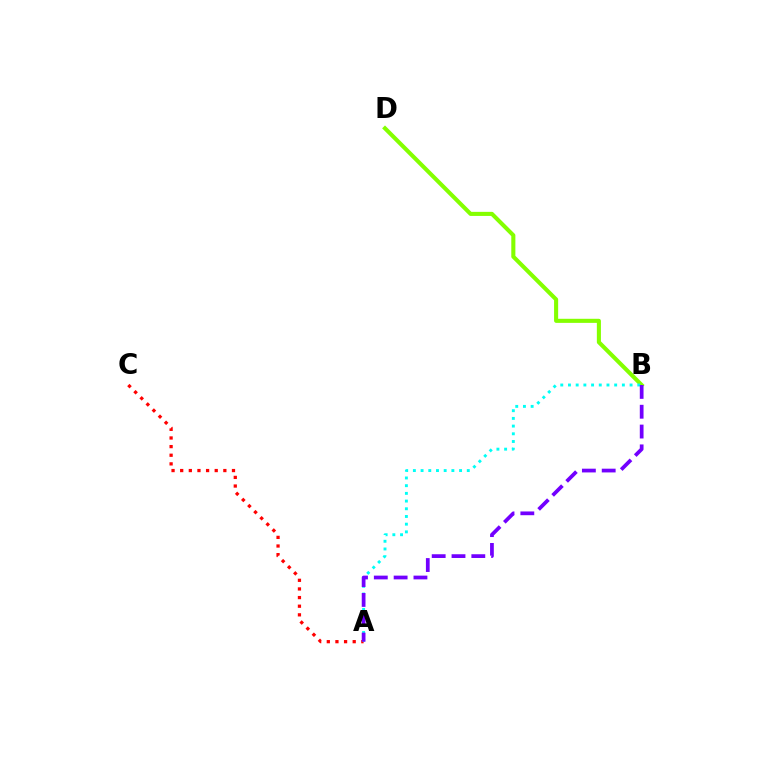{('A', 'C'): [{'color': '#ff0000', 'line_style': 'dotted', 'thickness': 2.35}], ('B', 'D'): [{'color': '#84ff00', 'line_style': 'solid', 'thickness': 2.94}], ('A', 'B'): [{'color': '#00fff6', 'line_style': 'dotted', 'thickness': 2.09}, {'color': '#7200ff', 'line_style': 'dashed', 'thickness': 2.69}]}